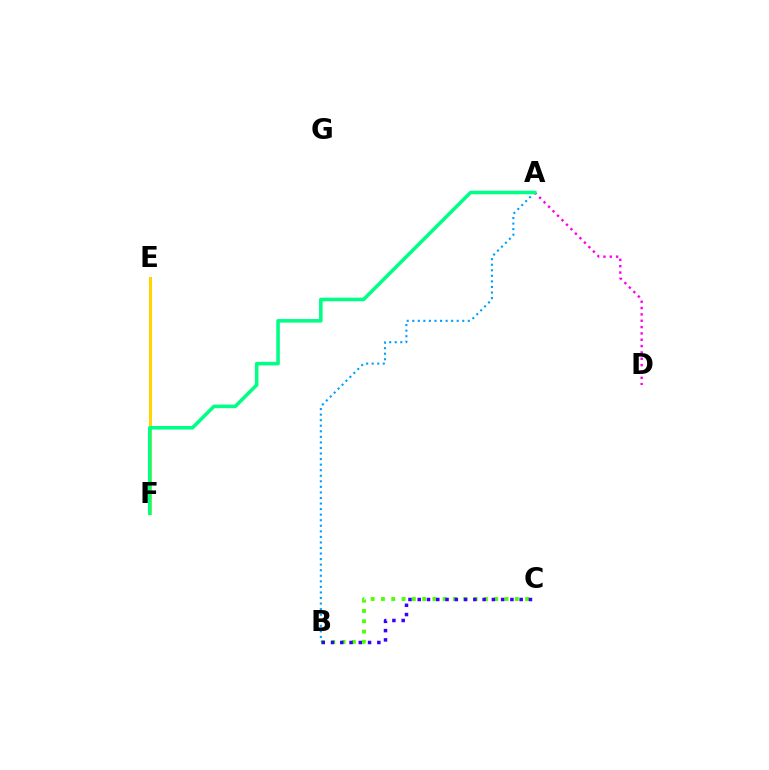{('B', 'C'): [{'color': '#4fff00', 'line_style': 'dotted', 'thickness': 2.8}, {'color': '#3700ff', 'line_style': 'dotted', 'thickness': 2.52}], ('A', 'B'): [{'color': '#009eff', 'line_style': 'dotted', 'thickness': 1.51}], ('A', 'D'): [{'color': '#ff00ed', 'line_style': 'dotted', 'thickness': 1.72}], ('E', 'F'): [{'color': '#ff0000', 'line_style': 'dashed', 'thickness': 2.14}, {'color': '#ffd500', 'line_style': 'solid', 'thickness': 2.17}], ('A', 'F'): [{'color': '#00ff86', 'line_style': 'solid', 'thickness': 2.56}]}